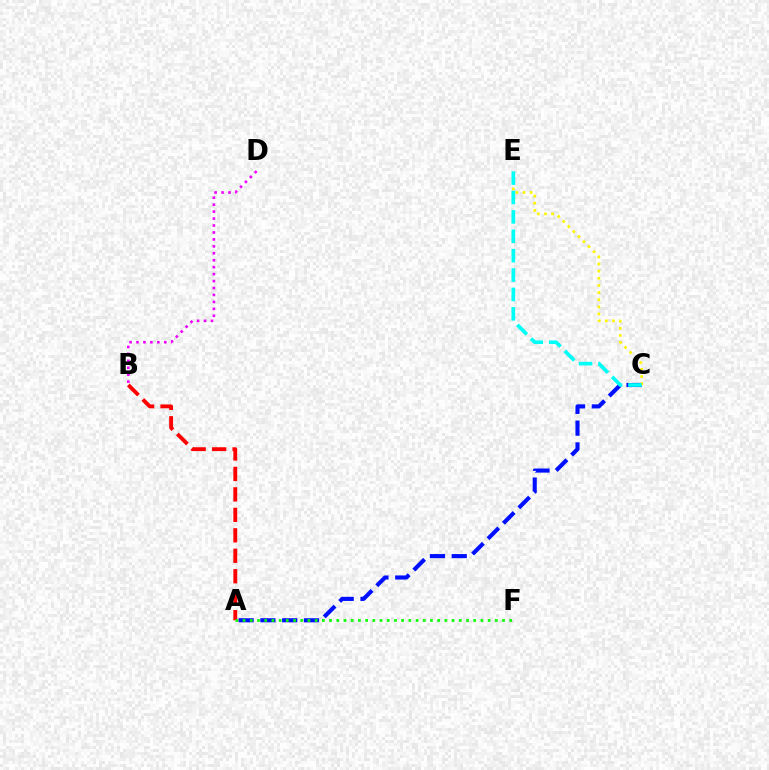{('B', 'D'): [{'color': '#ee00ff', 'line_style': 'dotted', 'thickness': 1.89}], ('A', 'B'): [{'color': '#ff0000', 'line_style': 'dashed', 'thickness': 2.78}], ('A', 'C'): [{'color': '#0010ff', 'line_style': 'dashed', 'thickness': 2.96}], ('C', 'E'): [{'color': '#fcf500', 'line_style': 'dotted', 'thickness': 1.94}, {'color': '#00fff6', 'line_style': 'dashed', 'thickness': 2.63}], ('A', 'F'): [{'color': '#08ff00', 'line_style': 'dotted', 'thickness': 1.96}]}